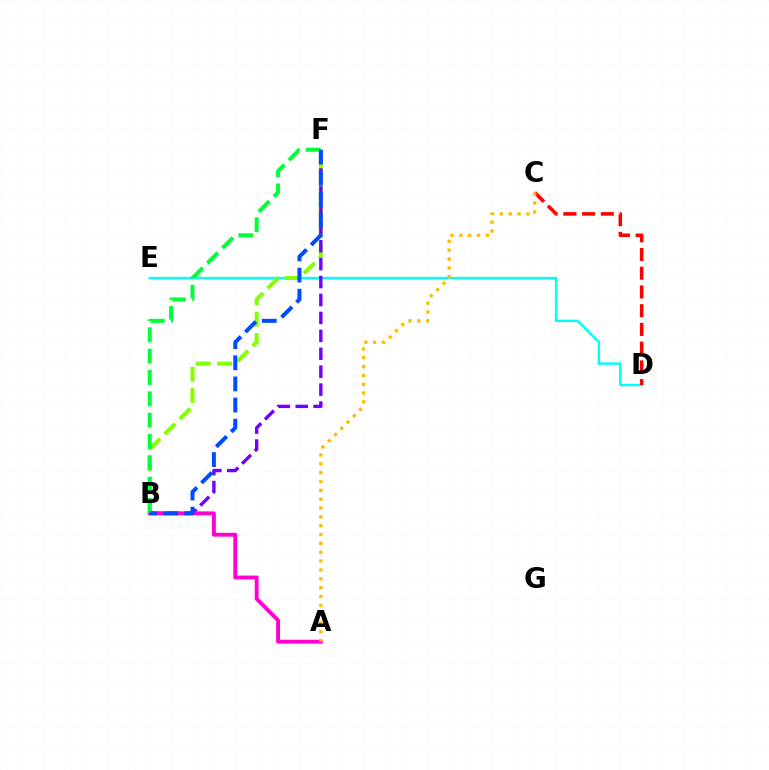{('D', 'E'): [{'color': '#00fff6', 'line_style': 'solid', 'thickness': 1.76}], ('B', 'F'): [{'color': '#84ff00', 'line_style': 'dashed', 'thickness': 2.9}, {'color': '#7200ff', 'line_style': 'dashed', 'thickness': 2.44}, {'color': '#00ff39', 'line_style': 'dashed', 'thickness': 2.9}, {'color': '#004bff', 'line_style': 'dashed', 'thickness': 2.87}], ('A', 'B'): [{'color': '#ff00cf', 'line_style': 'solid', 'thickness': 2.8}], ('C', 'D'): [{'color': '#ff0000', 'line_style': 'dashed', 'thickness': 2.54}], ('A', 'C'): [{'color': '#ffbd00', 'line_style': 'dotted', 'thickness': 2.4}]}